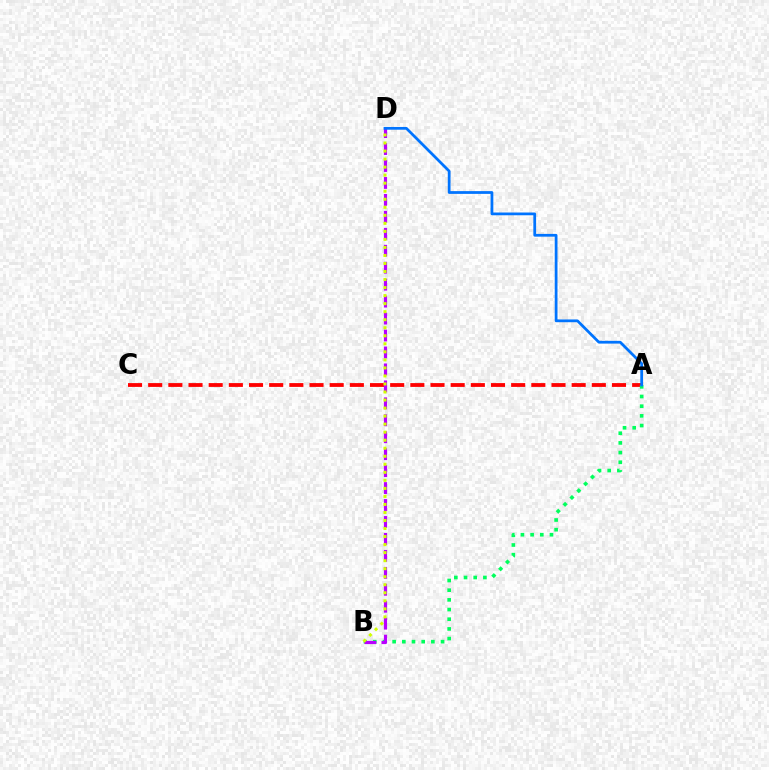{('A', 'C'): [{'color': '#ff0000', 'line_style': 'dashed', 'thickness': 2.74}], ('A', 'B'): [{'color': '#00ff5c', 'line_style': 'dotted', 'thickness': 2.63}], ('B', 'D'): [{'color': '#b900ff', 'line_style': 'dashed', 'thickness': 2.3}, {'color': '#d1ff00', 'line_style': 'dotted', 'thickness': 2.18}], ('A', 'D'): [{'color': '#0074ff', 'line_style': 'solid', 'thickness': 1.99}]}